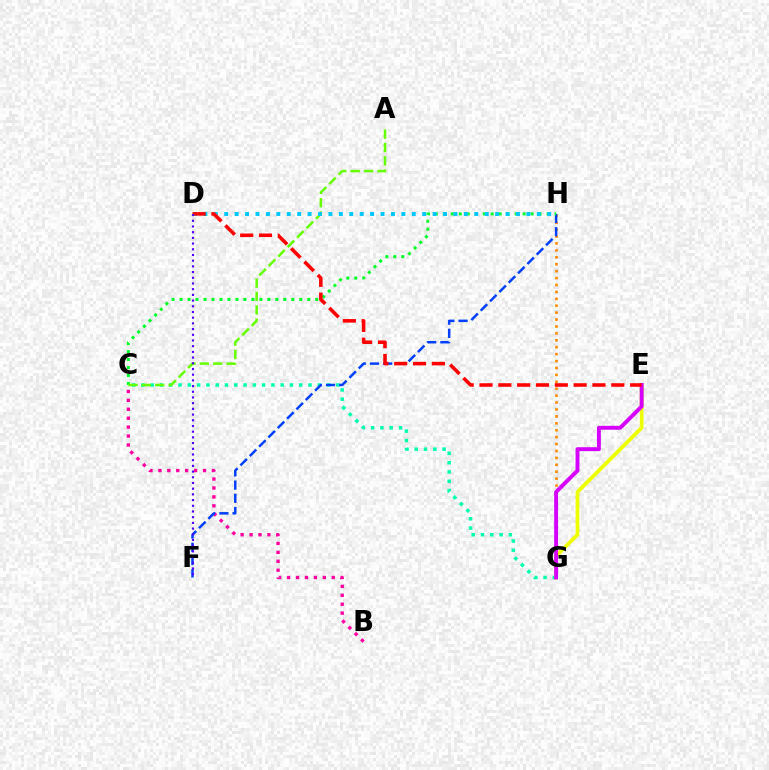{('C', 'G'): [{'color': '#00ffaf', 'line_style': 'dotted', 'thickness': 2.52}], ('E', 'G'): [{'color': '#eeff00', 'line_style': 'solid', 'thickness': 2.71}, {'color': '#d600ff', 'line_style': 'solid', 'thickness': 2.82}], ('B', 'C'): [{'color': '#ff00a0', 'line_style': 'dotted', 'thickness': 2.42}], ('G', 'H'): [{'color': '#ff8800', 'line_style': 'dotted', 'thickness': 1.88}], ('F', 'H'): [{'color': '#003fff', 'line_style': 'dashed', 'thickness': 1.79}], ('C', 'H'): [{'color': '#00ff27', 'line_style': 'dotted', 'thickness': 2.17}], ('A', 'C'): [{'color': '#66ff00', 'line_style': 'dashed', 'thickness': 1.82}], ('D', 'H'): [{'color': '#00c7ff', 'line_style': 'dotted', 'thickness': 2.83}], ('D', 'E'): [{'color': '#ff0000', 'line_style': 'dashed', 'thickness': 2.56}], ('D', 'F'): [{'color': '#4f00ff', 'line_style': 'dotted', 'thickness': 1.55}]}